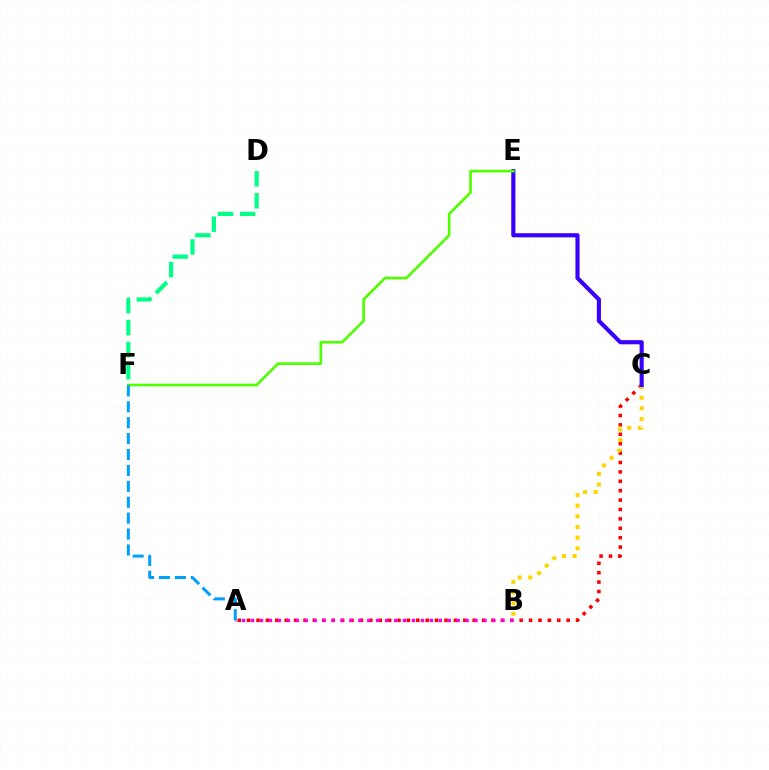{('A', 'C'): [{'color': '#ff0000', 'line_style': 'dotted', 'thickness': 2.55}], ('A', 'B'): [{'color': '#ff00ed', 'line_style': 'dotted', 'thickness': 2.43}], ('B', 'C'): [{'color': '#ffd500', 'line_style': 'dotted', 'thickness': 2.89}], ('D', 'F'): [{'color': '#00ff86', 'line_style': 'dashed', 'thickness': 3.0}], ('C', 'E'): [{'color': '#3700ff', 'line_style': 'solid', 'thickness': 2.97}], ('E', 'F'): [{'color': '#4fff00', 'line_style': 'solid', 'thickness': 1.91}], ('A', 'F'): [{'color': '#009eff', 'line_style': 'dashed', 'thickness': 2.16}]}